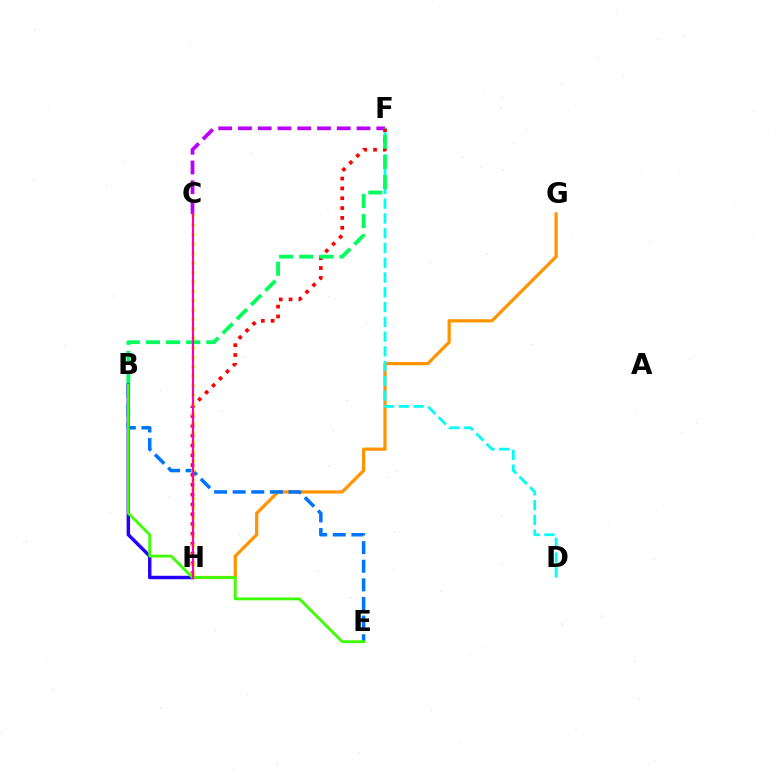{('C', 'F'): [{'color': '#b900ff', 'line_style': 'dashed', 'thickness': 2.68}], ('G', 'H'): [{'color': '#ff9400', 'line_style': 'solid', 'thickness': 2.32}], ('D', 'F'): [{'color': '#00fff6', 'line_style': 'dashed', 'thickness': 2.01}], ('B', 'E'): [{'color': '#0074ff', 'line_style': 'dashed', 'thickness': 2.53}, {'color': '#3dff00', 'line_style': 'solid', 'thickness': 2.03}], ('F', 'H'): [{'color': '#ff0000', 'line_style': 'dotted', 'thickness': 2.67}], ('B', 'F'): [{'color': '#00ff5c', 'line_style': 'dashed', 'thickness': 2.73}], ('C', 'H'): [{'color': '#d1ff00', 'line_style': 'dotted', 'thickness': 2.56}, {'color': '#ff00ac', 'line_style': 'solid', 'thickness': 1.53}], ('B', 'H'): [{'color': '#2500ff', 'line_style': 'solid', 'thickness': 2.48}]}